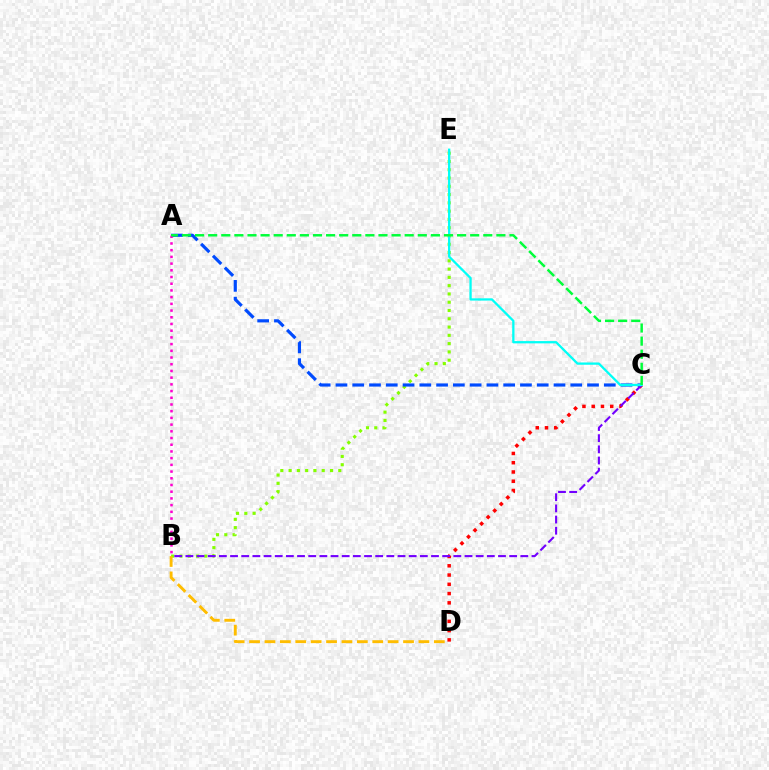{('B', 'E'): [{'color': '#84ff00', 'line_style': 'dotted', 'thickness': 2.25}], ('B', 'D'): [{'color': '#ffbd00', 'line_style': 'dashed', 'thickness': 2.09}], ('C', 'D'): [{'color': '#ff0000', 'line_style': 'dotted', 'thickness': 2.52}], ('A', 'C'): [{'color': '#004bff', 'line_style': 'dashed', 'thickness': 2.28}, {'color': '#00ff39', 'line_style': 'dashed', 'thickness': 1.78}], ('A', 'B'): [{'color': '#ff00cf', 'line_style': 'dotted', 'thickness': 1.82}], ('B', 'C'): [{'color': '#7200ff', 'line_style': 'dashed', 'thickness': 1.52}], ('C', 'E'): [{'color': '#00fff6', 'line_style': 'solid', 'thickness': 1.64}]}